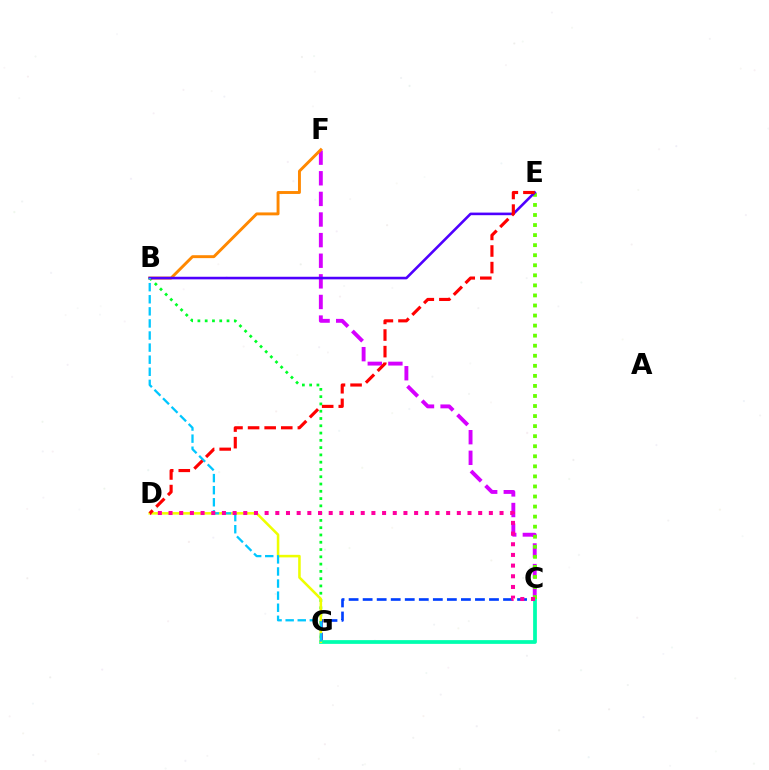{('C', 'F'): [{'color': '#d600ff', 'line_style': 'dashed', 'thickness': 2.8}], ('B', 'G'): [{'color': '#00ff27', 'line_style': 'dotted', 'thickness': 1.98}, {'color': '#00c7ff', 'line_style': 'dashed', 'thickness': 1.64}], ('C', 'G'): [{'color': '#003fff', 'line_style': 'dashed', 'thickness': 1.91}, {'color': '#00ffaf', 'line_style': 'solid', 'thickness': 2.7}], ('C', 'E'): [{'color': '#66ff00', 'line_style': 'dotted', 'thickness': 2.73}], ('D', 'G'): [{'color': '#eeff00', 'line_style': 'solid', 'thickness': 1.84}], ('B', 'F'): [{'color': '#ff8800', 'line_style': 'solid', 'thickness': 2.1}], ('B', 'E'): [{'color': '#4f00ff', 'line_style': 'solid', 'thickness': 1.87}], ('C', 'D'): [{'color': '#ff00a0', 'line_style': 'dotted', 'thickness': 2.9}], ('D', 'E'): [{'color': '#ff0000', 'line_style': 'dashed', 'thickness': 2.25}]}